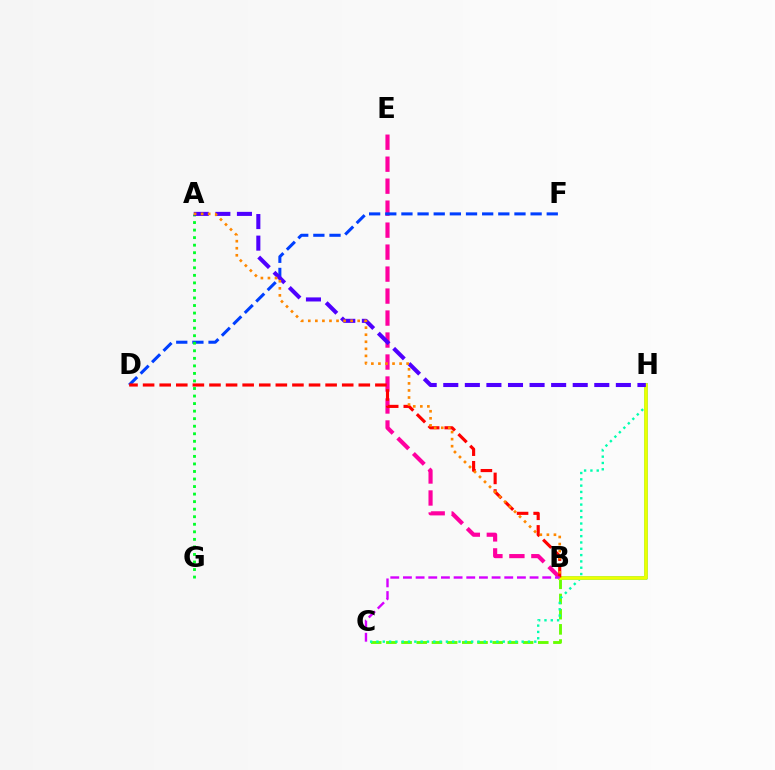{('B', 'H'): [{'color': '#00c7ff', 'line_style': 'solid', 'thickness': 2.77}, {'color': '#eeff00', 'line_style': 'solid', 'thickness': 2.64}], ('B', 'C'): [{'color': '#66ff00', 'line_style': 'dashed', 'thickness': 2.06}, {'color': '#d600ff', 'line_style': 'dashed', 'thickness': 1.72}], ('B', 'E'): [{'color': '#ff00a0', 'line_style': 'dashed', 'thickness': 2.99}], ('C', 'H'): [{'color': '#00ffaf', 'line_style': 'dotted', 'thickness': 1.72}], ('D', 'F'): [{'color': '#003fff', 'line_style': 'dashed', 'thickness': 2.19}], ('A', 'G'): [{'color': '#00ff27', 'line_style': 'dotted', 'thickness': 2.05}], ('A', 'H'): [{'color': '#4f00ff', 'line_style': 'dashed', 'thickness': 2.93}], ('B', 'D'): [{'color': '#ff0000', 'line_style': 'dashed', 'thickness': 2.25}], ('A', 'B'): [{'color': '#ff8800', 'line_style': 'dotted', 'thickness': 1.92}]}